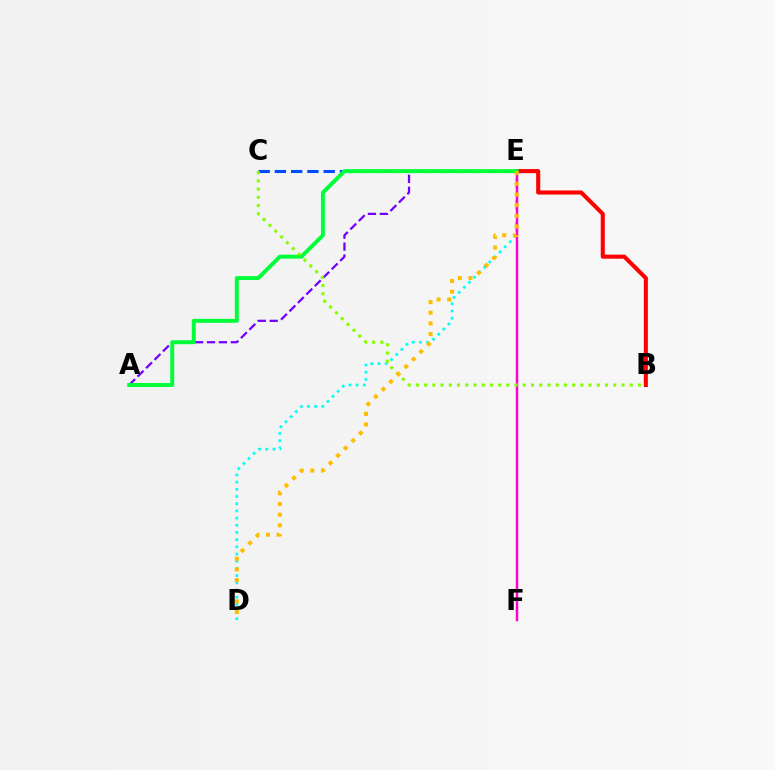{('B', 'E'): [{'color': '#ff0000', 'line_style': 'solid', 'thickness': 2.93}], ('D', 'E'): [{'color': '#00fff6', 'line_style': 'dotted', 'thickness': 1.95}, {'color': '#ffbd00', 'line_style': 'dotted', 'thickness': 2.9}], ('A', 'E'): [{'color': '#7200ff', 'line_style': 'dashed', 'thickness': 1.62}, {'color': '#00ff39', 'line_style': 'solid', 'thickness': 2.84}], ('C', 'E'): [{'color': '#004bff', 'line_style': 'dashed', 'thickness': 2.21}], ('E', 'F'): [{'color': '#ff00cf', 'line_style': 'solid', 'thickness': 1.78}], ('B', 'C'): [{'color': '#84ff00', 'line_style': 'dotted', 'thickness': 2.23}]}